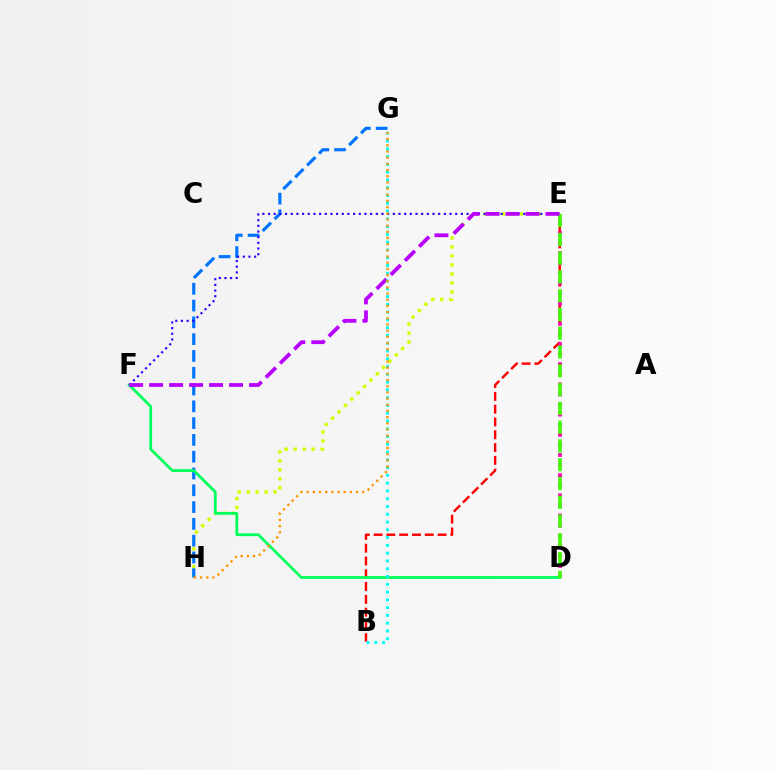{('E', 'H'): [{'color': '#d1ff00', 'line_style': 'dotted', 'thickness': 2.44}], ('B', 'E'): [{'color': '#ff0000', 'line_style': 'dashed', 'thickness': 1.74}], ('D', 'E'): [{'color': '#ff00ac', 'line_style': 'dotted', 'thickness': 2.74}, {'color': '#3dff00', 'line_style': 'dashed', 'thickness': 2.55}], ('G', 'H'): [{'color': '#0074ff', 'line_style': 'dashed', 'thickness': 2.28}, {'color': '#ff9400', 'line_style': 'dotted', 'thickness': 1.68}], ('D', 'F'): [{'color': '#00ff5c', 'line_style': 'solid', 'thickness': 2.0}], ('E', 'F'): [{'color': '#2500ff', 'line_style': 'dotted', 'thickness': 1.54}, {'color': '#b900ff', 'line_style': 'dashed', 'thickness': 2.71}], ('B', 'G'): [{'color': '#00fff6', 'line_style': 'dotted', 'thickness': 2.11}]}